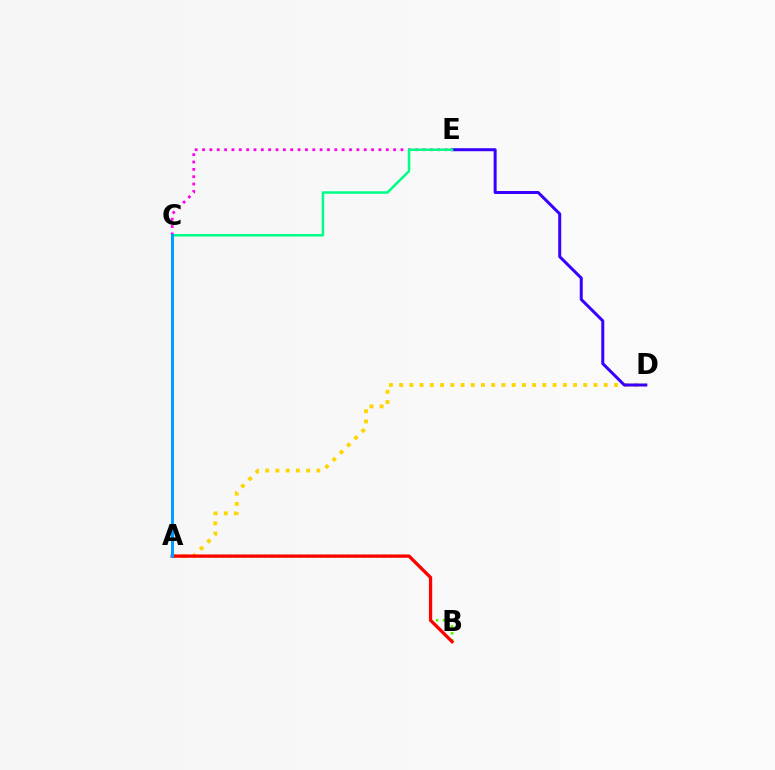{('C', 'E'): [{'color': '#ff00ed', 'line_style': 'dotted', 'thickness': 2.0}, {'color': '#00ff86', 'line_style': 'solid', 'thickness': 1.81}], ('A', 'D'): [{'color': '#ffd500', 'line_style': 'dotted', 'thickness': 2.78}], ('A', 'B'): [{'color': '#4fff00', 'line_style': 'dotted', 'thickness': 1.9}, {'color': '#ff0000', 'line_style': 'solid', 'thickness': 2.36}], ('D', 'E'): [{'color': '#3700ff', 'line_style': 'solid', 'thickness': 2.16}], ('A', 'C'): [{'color': '#009eff', 'line_style': 'solid', 'thickness': 2.17}]}